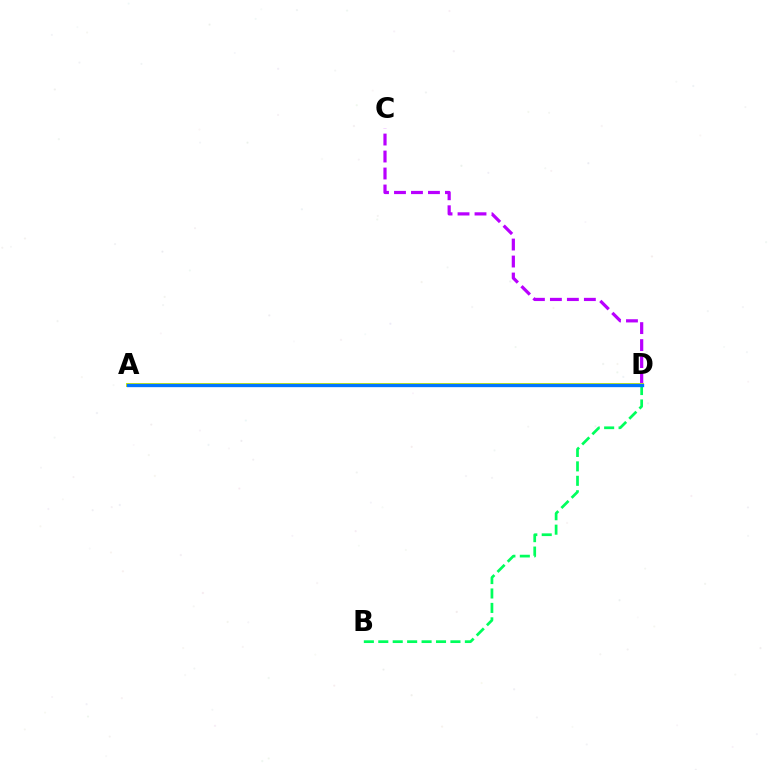{('A', 'D'): [{'color': '#ff0000', 'line_style': 'solid', 'thickness': 2.55}, {'color': '#d1ff00', 'line_style': 'solid', 'thickness': 2.76}, {'color': '#0074ff', 'line_style': 'solid', 'thickness': 2.41}], ('C', 'D'): [{'color': '#b900ff', 'line_style': 'dashed', 'thickness': 2.31}], ('B', 'D'): [{'color': '#00ff5c', 'line_style': 'dashed', 'thickness': 1.96}]}